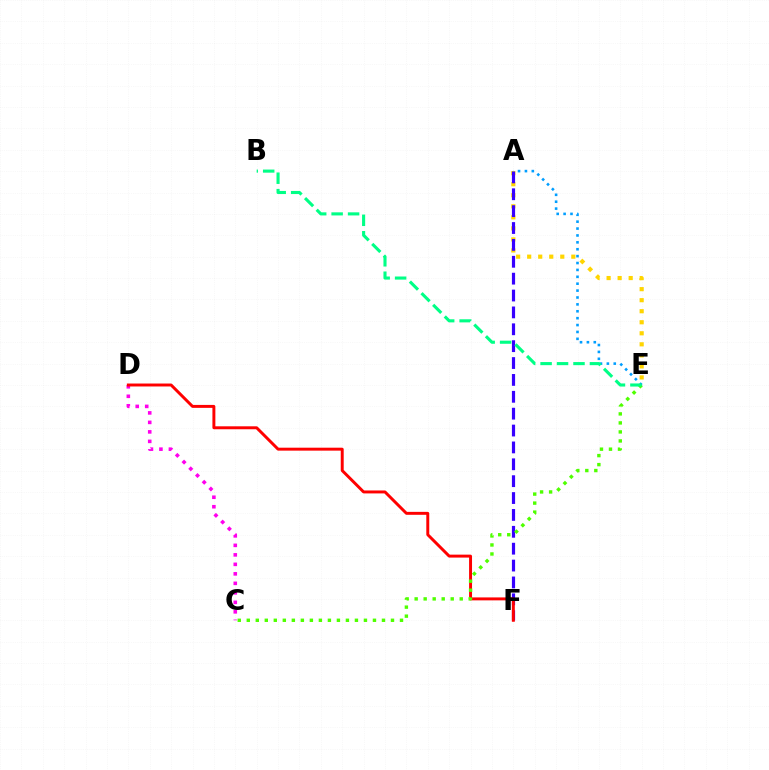{('C', 'D'): [{'color': '#ff00ed', 'line_style': 'dotted', 'thickness': 2.58}], ('A', 'E'): [{'color': '#ffd500', 'line_style': 'dotted', 'thickness': 3.0}, {'color': '#009eff', 'line_style': 'dotted', 'thickness': 1.87}], ('A', 'F'): [{'color': '#3700ff', 'line_style': 'dashed', 'thickness': 2.29}], ('D', 'F'): [{'color': '#ff0000', 'line_style': 'solid', 'thickness': 2.12}], ('C', 'E'): [{'color': '#4fff00', 'line_style': 'dotted', 'thickness': 2.45}], ('B', 'E'): [{'color': '#00ff86', 'line_style': 'dashed', 'thickness': 2.23}]}